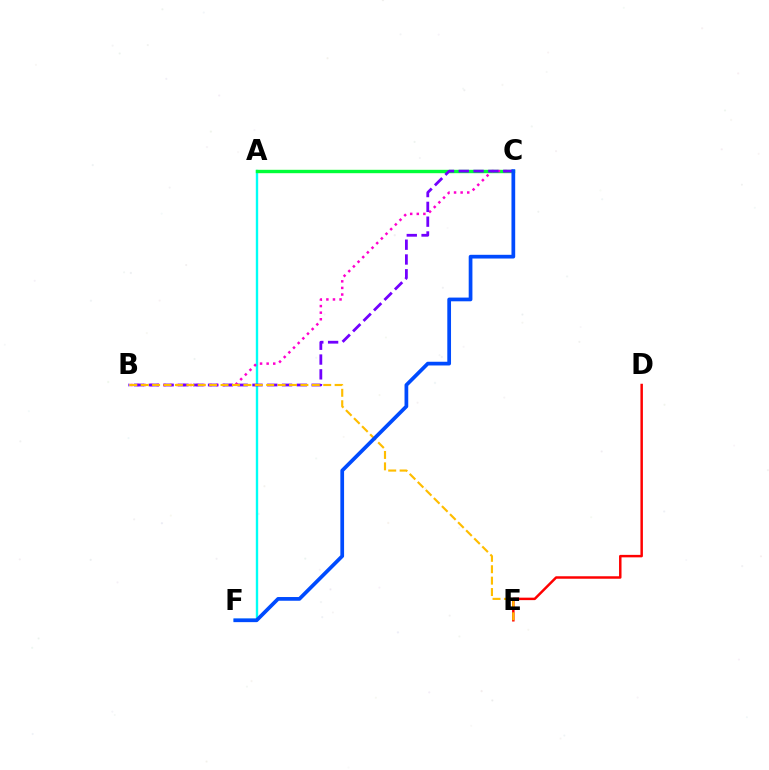{('D', 'E'): [{'color': '#ff0000', 'line_style': 'solid', 'thickness': 1.78}], ('A', 'F'): [{'color': '#00fff6', 'line_style': 'solid', 'thickness': 1.71}], ('A', 'C'): [{'color': '#84ff00', 'line_style': 'solid', 'thickness': 2.23}, {'color': '#00ff39', 'line_style': 'solid', 'thickness': 2.4}], ('B', 'C'): [{'color': '#ff00cf', 'line_style': 'dotted', 'thickness': 1.79}, {'color': '#7200ff', 'line_style': 'dashed', 'thickness': 2.01}], ('B', 'E'): [{'color': '#ffbd00', 'line_style': 'dashed', 'thickness': 1.55}], ('C', 'F'): [{'color': '#004bff', 'line_style': 'solid', 'thickness': 2.68}]}